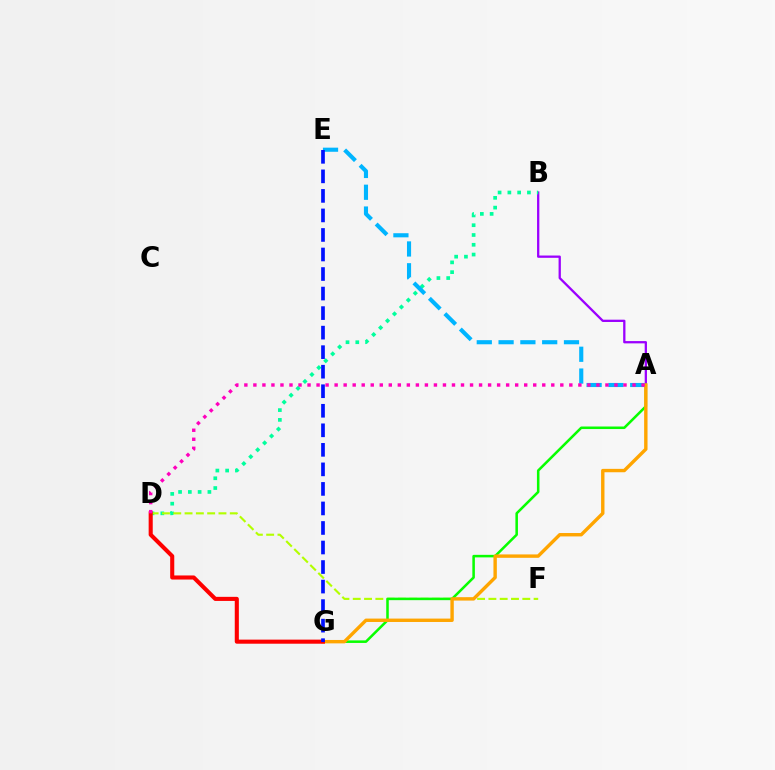{('A', 'B'): [{'color': '#9b00ff', 'line_style': 'solid', 'thickness': 1.65}], ('B', 'D'): [{'color': '#00ff9d', 'line_style': 'dotted', 'thickness': 2.66}], ('D', 'F'): [{'color': '#b3ff00', 'line_style': 'dashed', 'thickness': 1.54}], ('A', 'G'): [{'color': '#08ff00', 'line_style': 'solid', 'thickness': 1.83}, {'color': '#ffa500', 'line_style': 'solid', 'thickness': 2.45}], ('A', 'E'): [{'color': '#00b5ff', 'line_style': 'dashed', 'thickness': 2.96}], ('D', 'G'): [{'color': '#ff0000', 'line_style': 'solid', 'thickness': 2.94}], ('A', 'D'): [{'color': '#ff00bd', 'line_style': 'dotted', 'thickness': 2.45}], ('E', 'G'): [{'color': '#0010ff', 'line_style': 'dashed', 'thickness': 2.65}]}